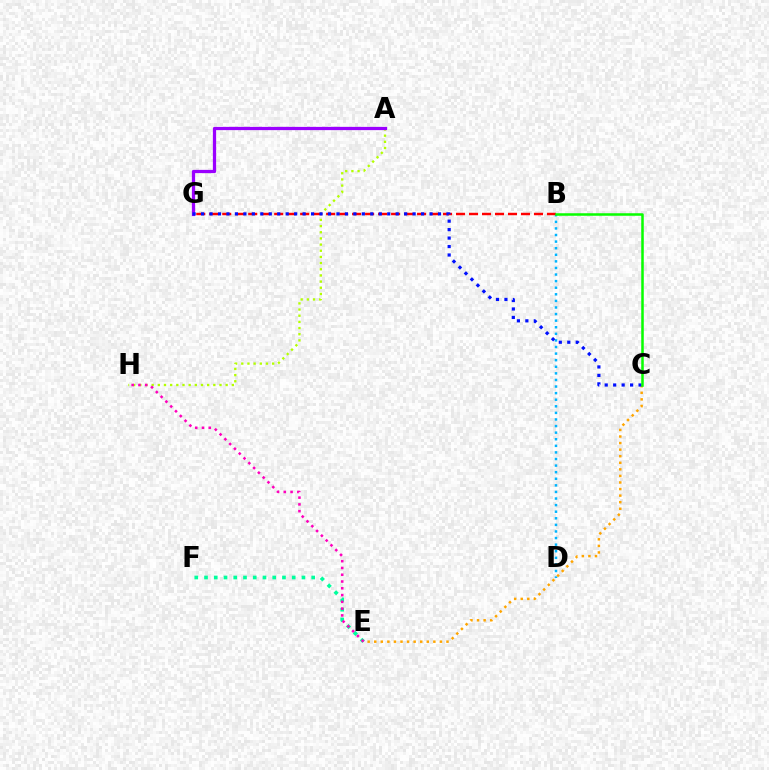{('B', 'D'): [{'color': '#00b5ff', 'line_style': 'dotted', 'thickness': 1.79}], ('A', 'H'): [{'color': '#b3ff00', 'line_style': 'dotted', 'thickness': 1.68}], ('E', 'F'): [{'color': '#00ff9d', 'line_style': 'dotted', 'thickness': 2.65}], ('C', 'E'): [{'color': '#ffa500', 'line_style': 'dotted', 'thickness': 1.78}], ('A', 'G'): [{'color': '#9b00ff', 'line_style': 'solid', 'thickness': 2.34}], ('E', 'H'): [{'color': '#ff00bd', 'line_style': 'dotted', 'thickness': 1.84}], ('B', 'G'): [{'color': '#ff0000', 'line_style': 'dashed', 'thickness': 1.76}], ('C', 'G'): [{'color': '#0010ff', 'line_style': 'dotted', 'thickness': 2.3}], ('B', 'C'): [{'color': '#08ff00', 'line_style': 'solid', 'thickness': 1.82}]}